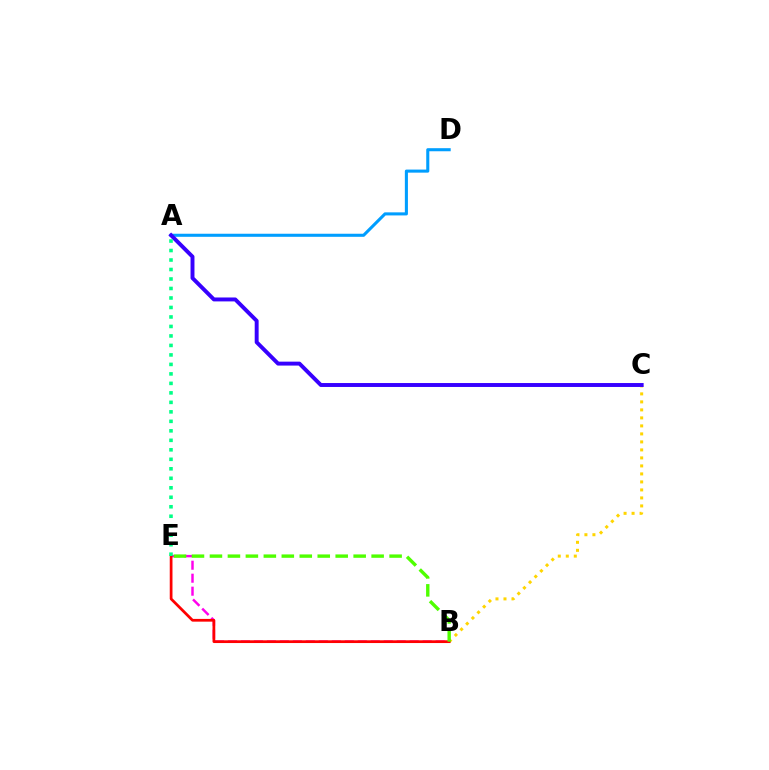{('B', 'C'): [{'color': '#ffd500', 'line_style': 'dotted', 'thickness': 2.17}], ('A', 'D'): [{'color': '#009eff', 'line_style': 'solid', 'thickness': 2.21}], ('B', 'E'): [{'color': '#ff00ed', 'line_style': 'dashed', 'thickness': 1.76}, {'color': '#ff0000', 'line_style': 'solid', 'thickness': 1.97}, {'color': '#4fff00', 'line_style': 'dashed', 'thickness': 2.44}], ('A', 'C'): [{'color': '#3700ff', 'line_style': 'solid', 'thickness': 2.83}], ('A', 'E'): [{'color': '#00ff86', 'line_style': 'dotted', 'thickness': 2.58}]}